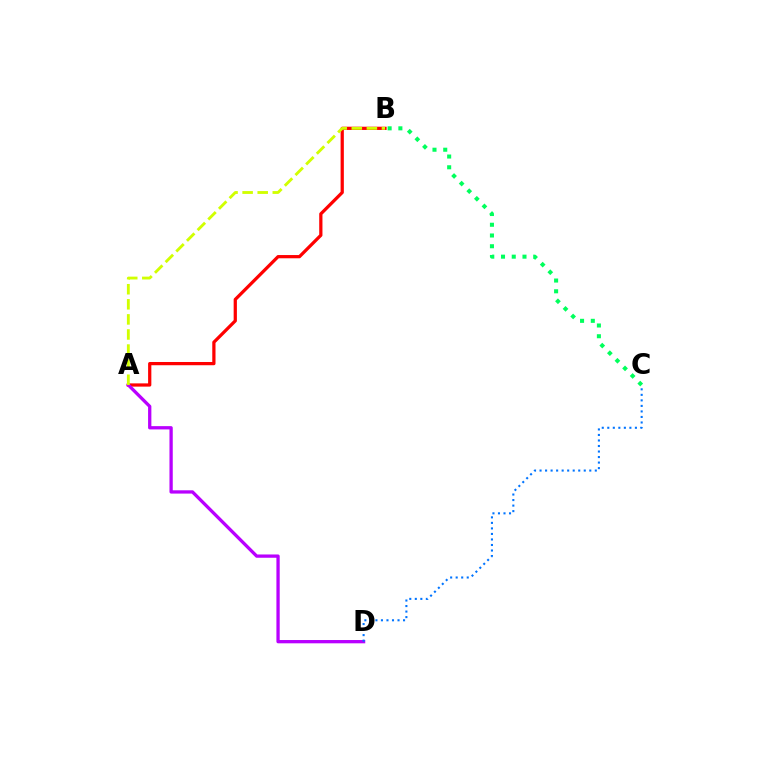{('A', 'B'): [{'color': '#ff0000', 'line_style': 'solid', 'thickness': 2.33}, {'color': '#d1ff00', 'line_style': 'dashed', 'thickness': 2.05}], ('A', 'D'): [{'color': '#b900ff', 'line_style': 'solid', 'thickness': 2.37}], ('C', 'D'): [{'color': '#0074ff', 'line_style': 'dotted', 'thickness': 1.5}], ('B', 'C'): [{'color': '#00ff5c', 'line_style': 'dotted', 'thickness': 2.92}]}